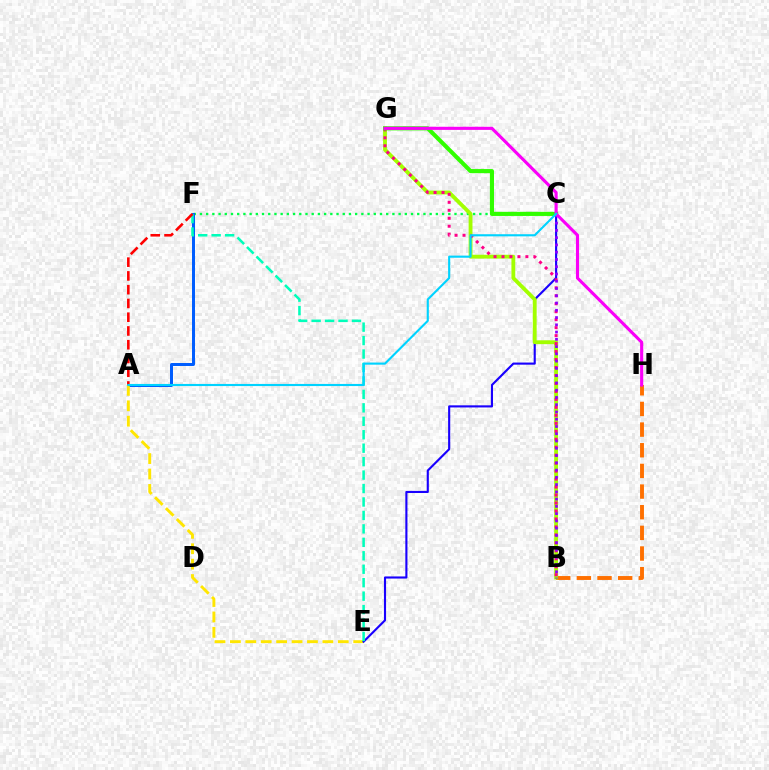{('C', 'F'): [{'color': '#00ff45', 'line_style': 'dotted', 'thickness': 1.69}], ('B', 'H'): [{'color': '#ff7000', 'line_style': 'dashed', 'thickness': 2.81}], ('A', 'F'): [{'color': '#005dff', 'line_style': 'solid', 'thickness': 2.15}, {'color': '#ff0000', 'line_style': 'dashed', 'thickness': 1.87}], ('A', 'E'): [{'color': '#ffe600', 'line_style': 'dashed', 'thickness': 2.09}], ('C', 'E'): [{'color': '#1900ff', 'line_style': 'solid', 'thickness': 1.53}], ('B', 'G'): [{'color': '#a2ff00', 'line_style': 'solid', 'thickness': 2.77}, {'color': '#ff0088', 'line_style': 'dotted', 'thickness': 2.17}], ('E', 'F'): [{'color': '#00ffbb', 'line_style': 'dashed', 'thickness': 1.83}], ('B', 'C'): [{'color': '#8a00ff', 'line_style': 'dotted', 'thickness': 1.97}], ('C', 'G'): [{'color': '#31ff00', 'line_style': 'solid', 'thickness': 2.96}], ('G', 'H'): [{'color': '#fa00f9', 'line_style': 'solid', 'thickness': 2.24}], ('A', 'C'): [{'color': '#00d3ff', 'line_style': 'solid', 'thickness': 1.53}]}